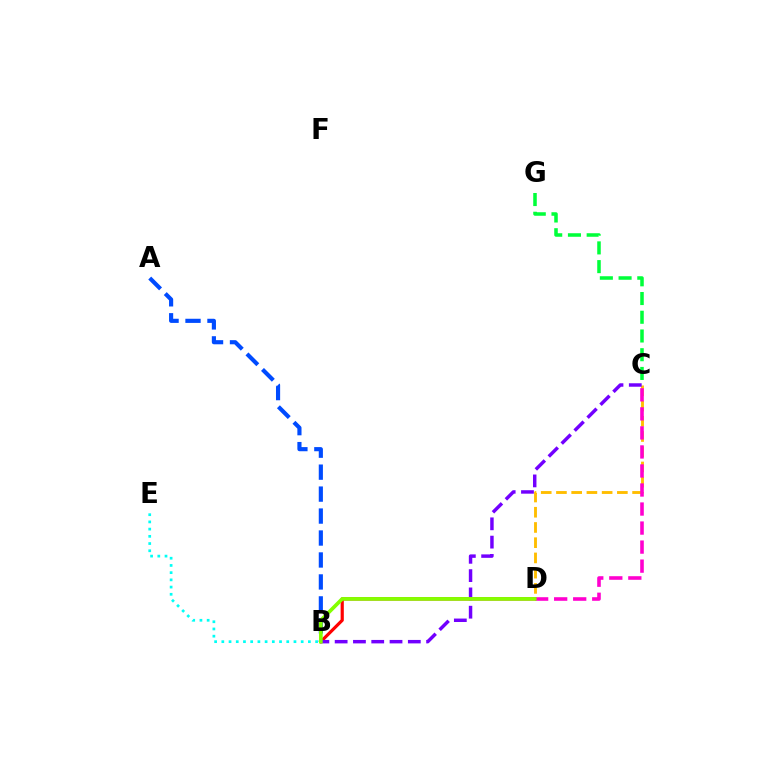{('C', 'D'): [{'color': '#ffbd00', 'line_style': 'dashed', 'thickness': 2.07}, {'color': '#ff00cf', 'line_style': 'dashed', 'thickness': 2.59}], ('B', 'D'): [{'color': '#ff0000', 'line_style': 'solid', 'thickness': 2.29}, {'color': '#84ff00', 'line_style': 'solid', 'thickness': 2.65}], ('A', 'B'): [{'color': '#004bff', 'line_style': 'dashed', 'thickness': 2.98}], ('B', 'E'): [{'color': '#00fff6', 'line_style': 'dotted', 'thickness': 1.96}], ('B', 'C'): [{'color': '#7200ff', 'line_style': 'dashed', 'thickness': 2.49}], ('C', 'G'): [{'color': '#00ff39', 'line_style': 'dashed', 'thickness': 2.54}]}